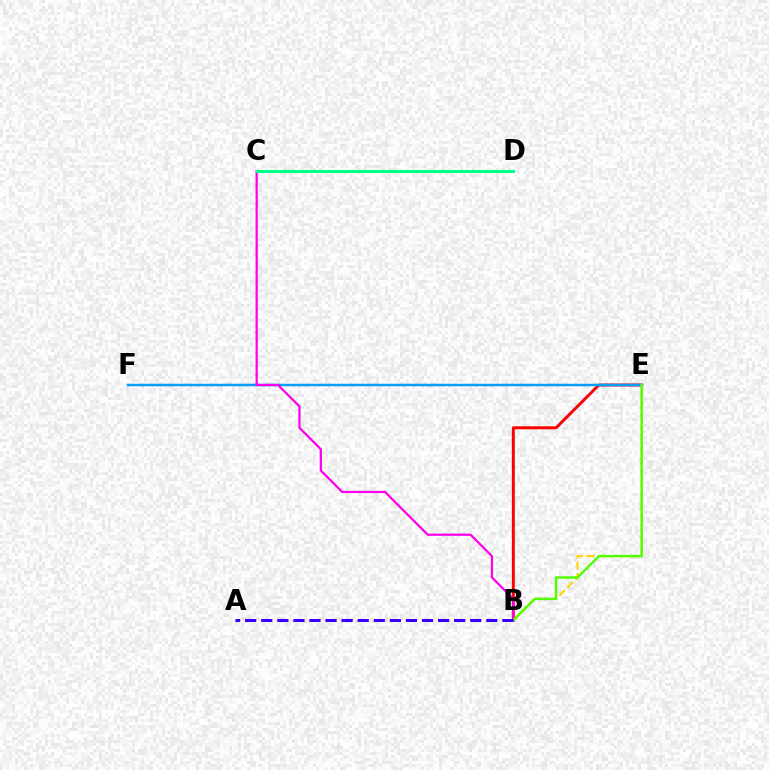{('B', 'E'): [{'color': '#ff0000', 'line_style': 'solid', 'thickness': 2.13}, {'color': '#ffd500', 'line_style': 'dashed', 'thickness': 1.53}, {'color': '#4fff00', 'line_style': 'solid', 'thickness': 1.74}], ('E', 'F'): [{'color': '#009eff', 'line_style': 'solid', 'thickness': 1.8}], ('B', 'C'): [{'color': '#ff00ed', 'line_style': 'solid', 'thickness': 1.61}], ('C', 'D'): [{'color': '#00ff86', 'line_style': 'solid', 'thickness': 2.18}], ('A', 'B'): [{'color': '#3700ff', 'line_style': 'dashed', 'thickness': 2.18}]}